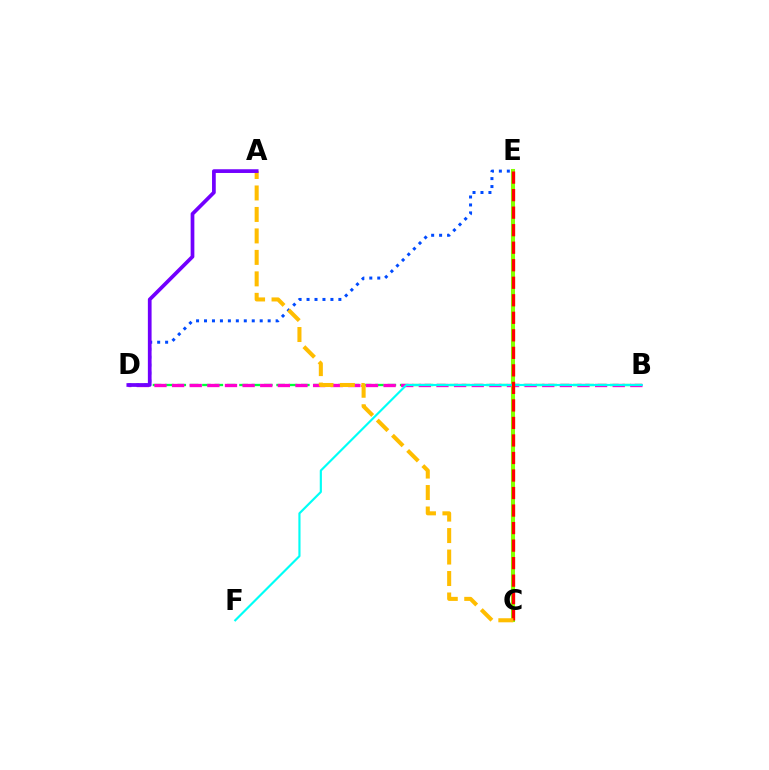{('B', 'D'): [{'color': '#00ff39', 'line_style': 'dashed', 'thickness': 1.68}, {'color': '#ff00cf', 'line_style': 'dashed', 'thickness': 2.39}], ('C', 'E'): [{'color': '#84ff00', 'line_style': 'solid', 'thickness': 2.92}, {'color': '#ff0000', 'line_style': 'dashed', 'thickness': 2.38}], ('B', 'F'): [{'color': '#00fff6', 'line_style': 'solid', 'thickness': 1.55}], ('D', 'E'): [{'color': '#004bff', 'line_style': 'dotted', 'thickness': 2.16}], ('A', 'C'): [{'color': '#ffbd00', 'line_style': 'dashed', 'thickness': 2.92}], ('A', 'D'): [{'color': '#7200ff', 'line_style': 'solid', 'thickness': 2.68}]}